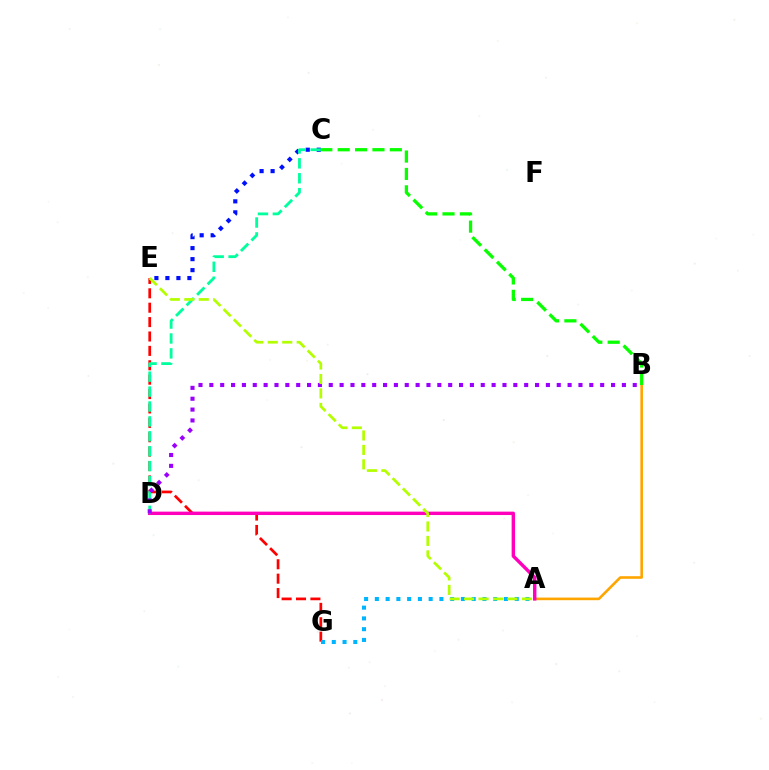{('A', 'B'): [{'color': '#ffa500', 'line_style': 'solid', 'thickness': 1.88}], ('C', 'E'): [{'color': '#0010ff', 'line_style': 'dotted', 'thickness': 2.99}], ('E', 'G'): [{'color': '#ff0000', 'line_style': 'dashed', 'thickness': 1.96}], ('A', 'G'): [{'color': '#00b5ff', 'line_style': 'dotted', 'thickness': 2.92}], ('A', 'D'): [{'color': '#ff00bd', 'line_style': 'solid', 'thickness': 2.45}], ('C', 'D'): [{'color': '#00ff9d', 'line_style': 'dashed', 'thickness': 2.02}], ('B', 'D'): [{'color': '#9b00ff', 'line_style': 'dotted', 'thickness': 2.95}], ('A', 'E'): [{'color': '#b3ff00', 'line_style': 'dashed', 'thickness': 1.96}], ('B', 'C'): [{'color': '#08ff00', 'line_style': 'dashed', 'thickness': 2.36}]}